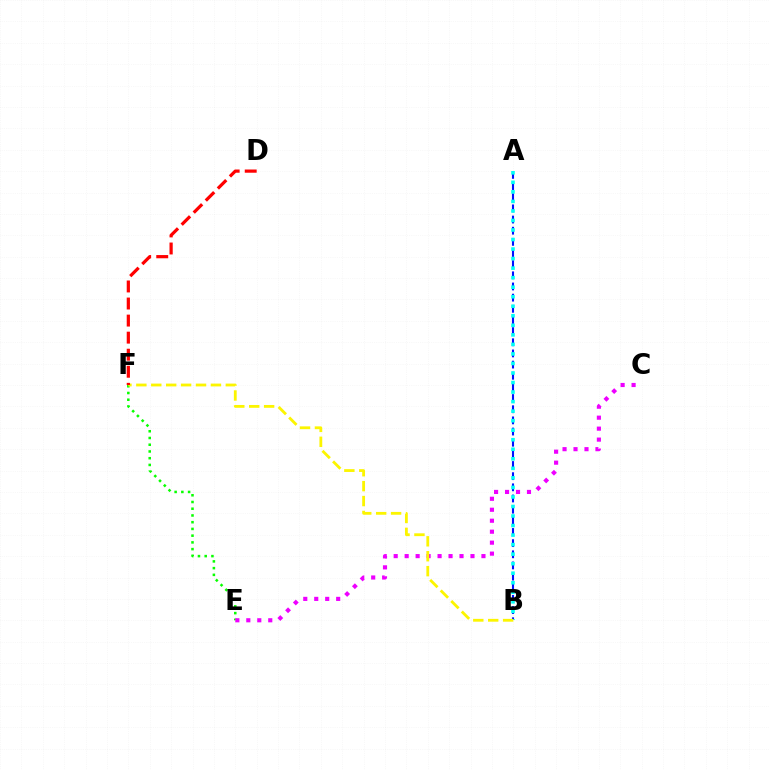{('A', 'B'): [{'color': '#0010ff', 'line_style': 'dashed', 'thickness': 1.52}, {'color': '#00fff6', 'line_style': 'dotted', 'thickness': 2.59}], ('E', 'F'): [{'color': '#08ff00', 'line_style': 'dotted', 'thickness': 1.83}], ('C', 'E'): [{'color': '#ee00ff', 'line_style': 'dotted', 'thickness': 2.98}], ('B', 'F'): [{'color': '#fcf500', 'line_style': 'dashed', 'thickness': 2.03}], ('D', 'F'): [{'color': '#ff0000', 'line_style': 'dashed', 'thickness': 2.32}]}